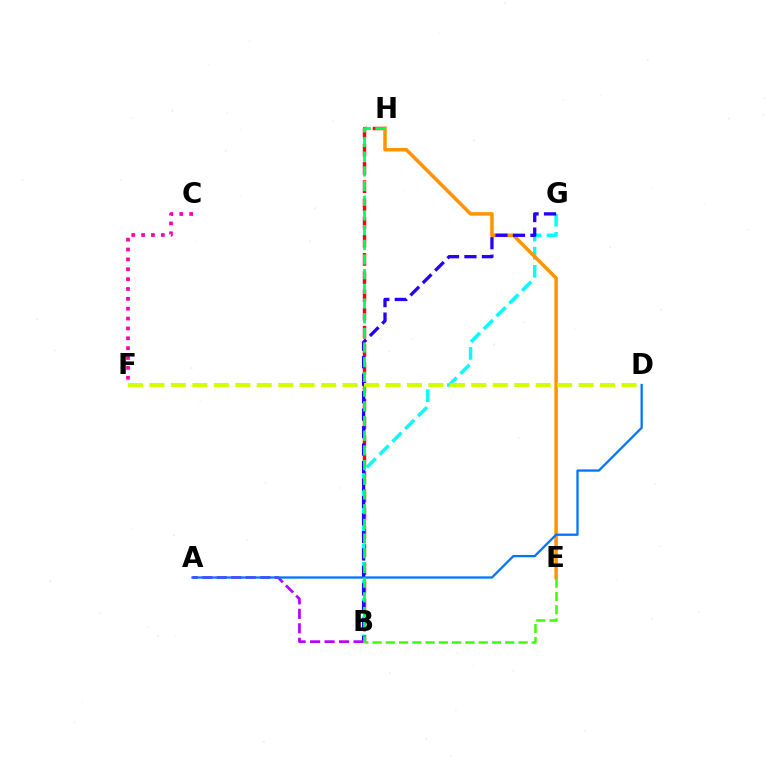{('B', 'H'): [{'color': '#ff0000', 'line_style': 'dashed', 'thickness': 2.47}, {'color': '#00ff5c', 'line_style': 'dashed', 'thickness': 2.0}], ('B', 'G'): [{'color': '#00fff6', 'line_style': 'dashed', 'thickness': 2.46}, {'color': '#2500ff', 'line_style': 'dashed', 'thickness': 2.37}], ('E', 'H'): [{'color': '#ff9400', 'line_style': 'solid', 'thickness': 2.54}], ('A', 'B'): [{'color': '#b900ff', 'line_style': 'dashed', 'thickness': 1.97}], ('D', 'F'): [{'color': '#d1ff00', 'line_style': 'dashed', 'thickness': 2.91}], ('B', 'E'): [{'color': '#3dff00', 'line_style': 'dashed', 'thickness': 1.8}], ('A', 'D'): [{'color': '#0074ff', 'line_style': 'solid', 'thickness': 1.65}], ('C', 'F'): [{'color': '#ff00ac', 'line_style': 'dotted', 'thickness': 2.68}]}